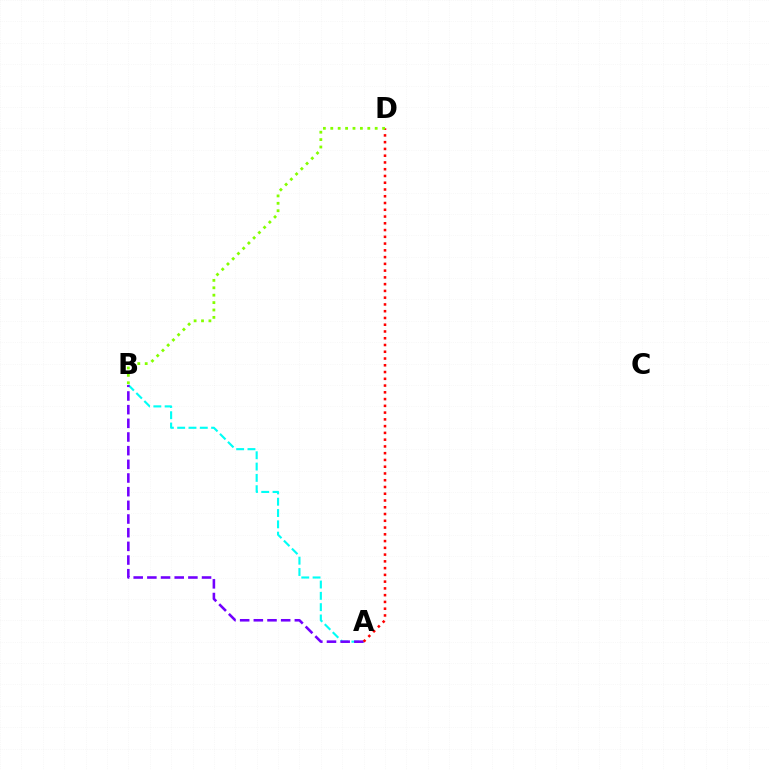{('A', 'B'): [{'color': '#00fff6', 'line_style': 'dashed', 'thickness': 1.54}, {'color': '#7200ff', 'line_style': 'dashed', 'thickness': 1.86}], ('A', 'D'): [{'color': '#ff0000', 'line_style': 'dotted', 'thickness': 1.84}], ('B', 'D'): [{'color': '#84ff00', 'line_style': 'dotted', 'thickness': 2.01}]}